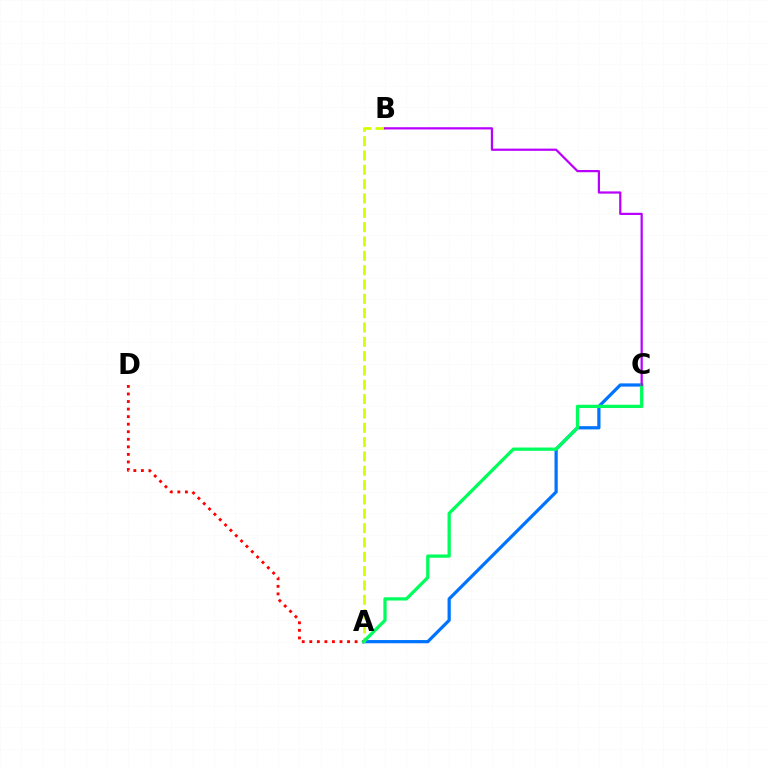{('A', 'C'): [{'color': '#0074ff', 'line_style': 'solid', 'thickness': 2.32}, {'color': '#00ff5c', 'line_style': 'solid', 'thickness': 2.35}], ('A', 'B'): [{'color': '#d1ff00', 'line_style': 'dashed', 'thickness': 1.95}], ('A', 'D'): [{'color': '#ff0000', 'line_style': 'dotted', 'thickness': 2.05}], ('B', 'C'): [{'color': '#b900ff', 'line_style': 'solid', 'thickness': 1.6}]}